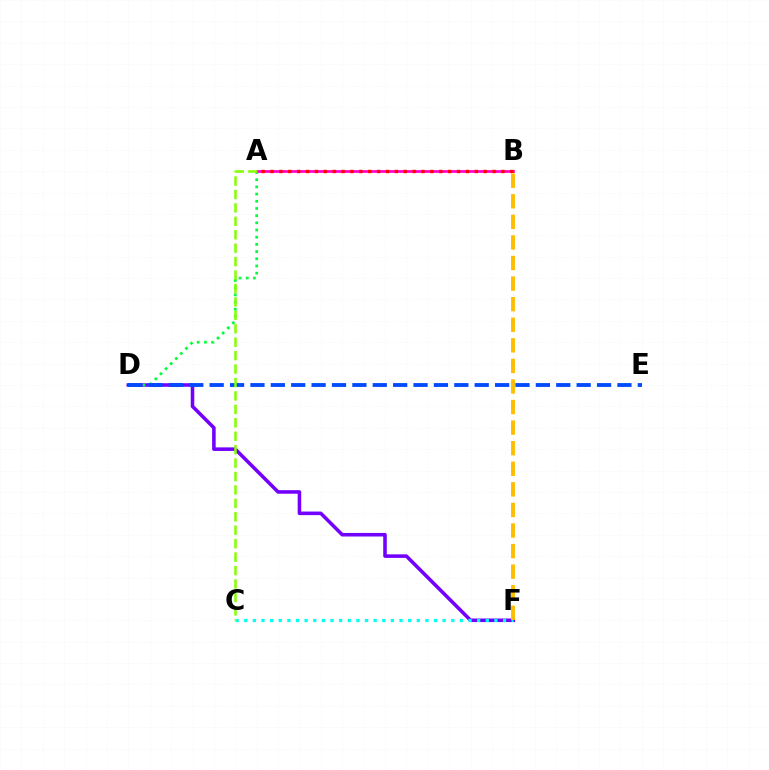{('D', 'F'): [{'color': '#7200ff', 'line_style': 'solid', 'thickness': 2.56}], ('A', 'D'): [{'color': '#00ff39', 'line_style': 'dotted', 'thickness': 1.95}], ('A', 'B'): [{'color': '#ff00cf', 'line_style': 'solid', 'thickness': 1.97}, {'color': '#ff0000', 'line_style': 'dotted', 'thickness': 2.41}], ('C', 'F'): [{'color': '#00fff6', 'line_style': 'dotted', 'thickness': 2.34}], ('D', 'E'): [{'color': '#004bff', 'line_style': 'dashed', 'thickness': 2.77}], ('A', 'C'): [{'color': '#84ff00', 'line_style': 'dashed', 'thickness': 1.82}], ('B', 'F'): [{'color': '#ffbd00', 'line_style': 'dashed', 'thickness': 2.8}]}